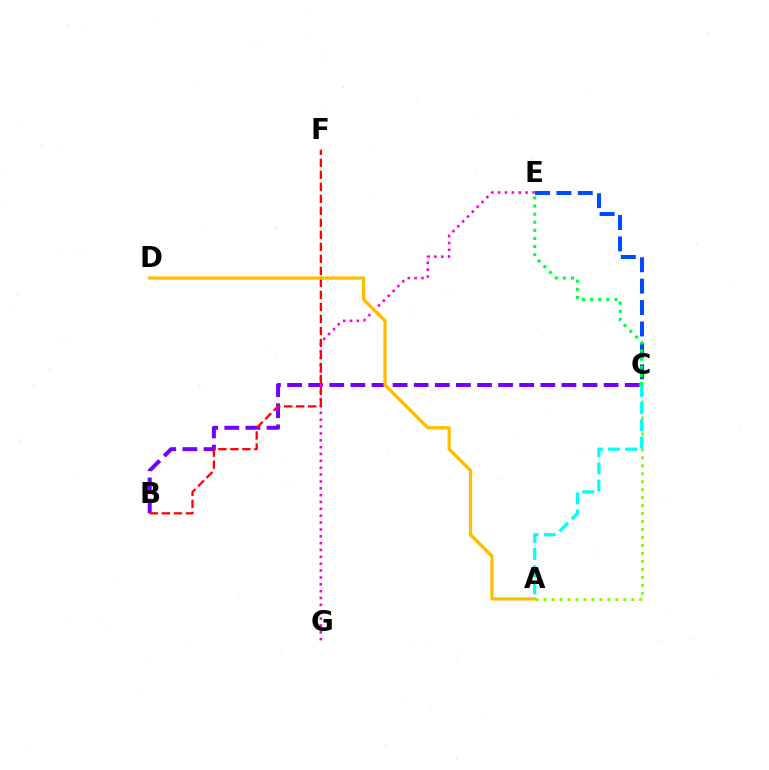{('A', 'C'): [{'color': '#84ff00', 'line_style': 'dotted', 'thickness': 2.17}, {'color': '#00fff6', 'line_style': 'dashed', 'thickness': 2.33}], ('B', 'C'): [{'color': '#7200ff', 'line_style': 'dashed', 'thickness': 2.87}], ('E', 'G'): [{'color': '#ff00cf', 'line_style': 'dotted', 'thickness': 1.86}], ('C', 'E'): [{'color': '#004bff', 'line_style': 'dashed', 'thickness': 2.91}, {'color': '#00ff39', 'line_style': 'dotted', 'thickness': 2.2}], ('B', 'F'): [{'color': '#ff0000', 'line_style': 'dashed', 'thickness': 1.63}], ('A', 'D'): [{'color': '#ffbd00', 'line_style': 'solid', 'thickness': 2.32}]}